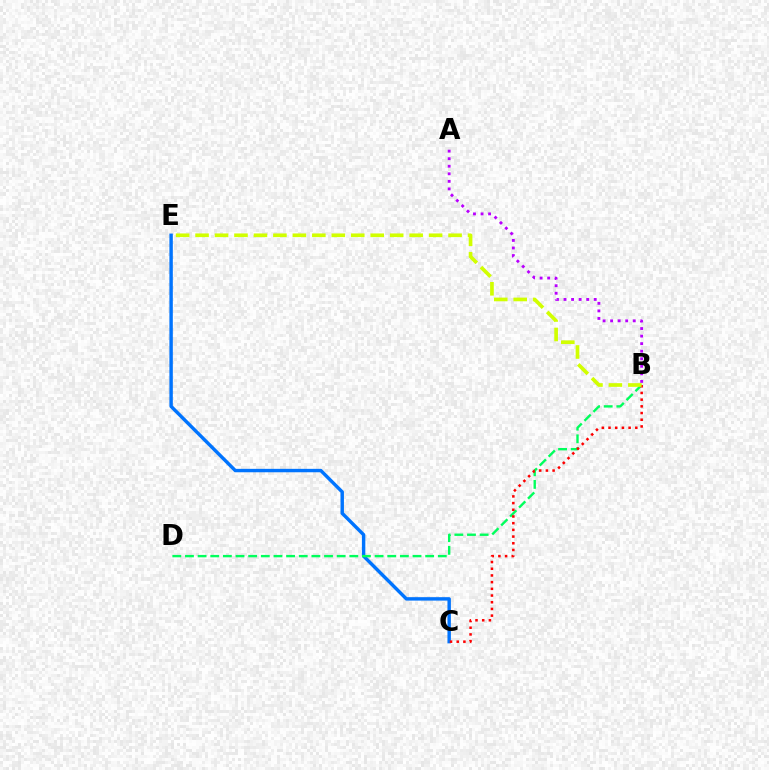{('C', 'E'): [{'color': '#0074ff', 'line_style': 'solid', 'thickness': 2.46}], ('B', 'D'): [{'color': '#00ff5c', 'line_style': 'dashed', 'thickness': 1.72}], ('A', 'B'): [{'color': '#b900ff', 'line_style': 'dotted', 'thickness': 2.05}], ('B', 'C'): [{'color': '#ff0000', 'line_style': 'dotted', 'thickness': 1.82}], ('B', 'E'): [{'color': '#d1ff00', 'line_style': 'dashed', 'thickness': 2.64}]}